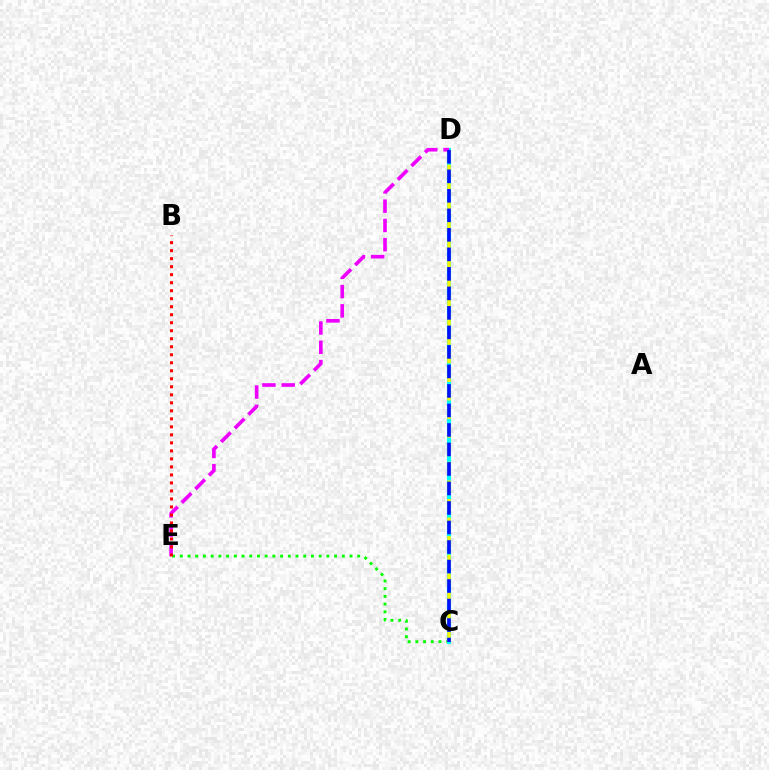{('C', 'E'): [{'color': '#08ff00', 'line_style': 'dotted', 'thickness': 2.1}], ('C', 'D'): [{'color': '#00fff6', 'line_style': 'solid', 'thickness': 2.97}, {'color': '#fcf500', 'line_style': 'dashed', 'thickness': 2.52}, {'color': '#0010ff', 'line_style': 'dashed', 'thickness': 2.65}], ('D', 'E'): [{'color': '#ee00ff', 'line_style': 'dashed', 'thickness': 2.62}], ('B', 'E'): [{'color': '#ff0000', 'line_style': 'dotted', 'thickness': 2.18}]}